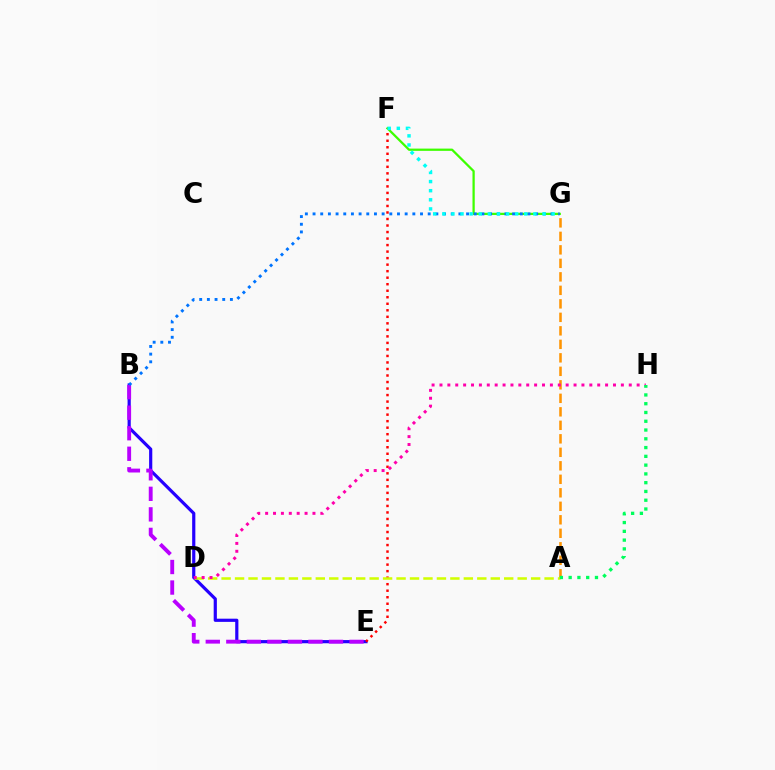{('B', 'E'): [{'color': '#2500ff', 'line_style': 'solid', 'thickness': 2.29}, {'color': '#b900ff', 'line_style': 'dashed', 'thickness': 2.79}], ('E', 'F'): [{'color': '#ff0000', 'line_style': 'dotted', 'thickness': 1.77}], ('A', 'G'): [{'color': '#ff9400', 'line_style': 'dashed', 'thickness': 1.83}], ('F', 'G'): [{'color': '#3dff00', 'line_style': 'solid', 'thickness': 1.63}, {'color': '#00fff6', 'line_style': 'dotted', 'thickness': 2.48}], ('A', 'D'): [{'color': '#d1ff00', 'line_style': 'dashed', 'thickness': 1.83}], ('D', 'H'): [{'color': '#ff00ac', 'line_style': 'dotted', 'thickness': 2.14}], ('A', 'H'): [{'color': '#00ff5c', 'line_style': 'dotted', 'thickness': 2.38}], ('B', 'G'): [{'color': '#0074ff', 'line_style': 'dotted', 'thickness': 2.09}]}